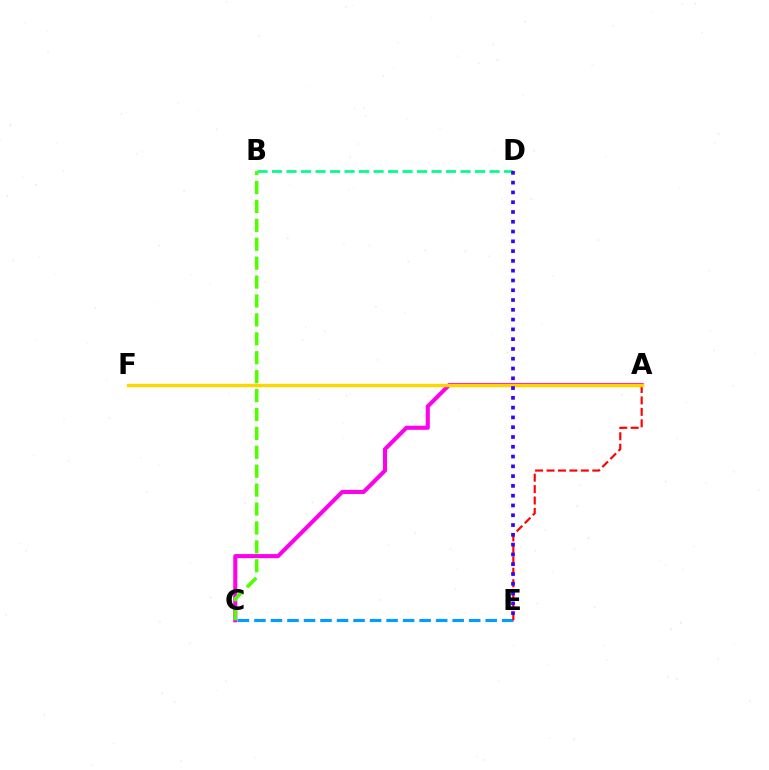{('B', 'D'): [{'color': '#00ff86', 'line_style': 'dashed', 'thickness': 1.97}], ('A', 'C'): [{'color': '#ff00ed', 'line_style': 'solid', 'thickness': 2.93}], ('C', 'E'): [{'color': '#009eff', 'line_style': 'dashed', 'thickness': 2.24}], ('A', 'E'): [{'color': '#ff0000', 'line_style': 'dashed', 'thickness': 1.55}], ('B', 'C'): [{'color': '#4fff00', 'line_style': 'dashed', 'thickness': 2.57}], ('A', 'F'): [{'color': '#ffd500', 'line_style': 'solid', 'thickness': 2.45}], ('D', 'E'): [{'color': '#3700ff', 'line_style': 'dotted', 'thickness': 2.66}]}